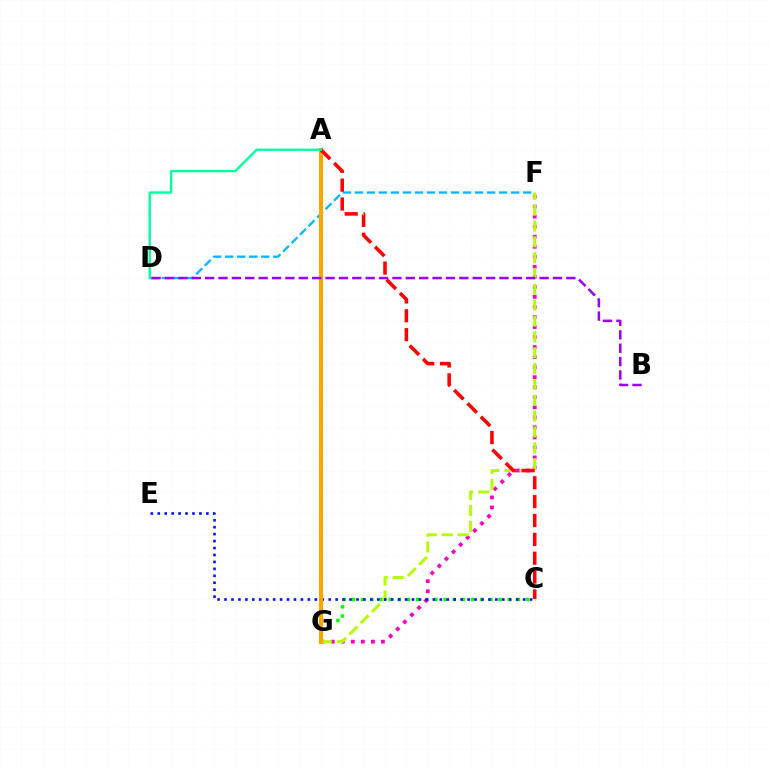{('D', 'F'): [{'color': '#00b5ff', 'line_style': 'dashed', 'thickness': 1.63}], ('C', 'G'): [{'color': '#08ff00', 'line_style': 'dotted', 'thickness': 2.49}], ('F', 'G'): [{'color': '#ff00bd', 'line_style': 'dotted', 'thickness': 2.73}, {'color': '#b3ff00', 'line_style': 'dashed', 'thickness': 2.15}], ('C', 'E'): [{'color': '#0010ff', 'line_style': 'dotted', 'thickness': 1.89}], ('A', 'G'): [{'color': '#ffa500', 'line_style': 'solid', 'thickness': 2.89}], ('B', 'D'): [{'color': '#9b00ff', 'line_style': 'dashed', 'thickness': 1.82}], ('A', 'C'): [{'color': '#ff0000', 'line_style': 'dashed', 'thickness': 2.56}], ('A', 'D'): [{'color': '#00ff9d', 'line_style': 'solid', 'thickness': 1.72}]}